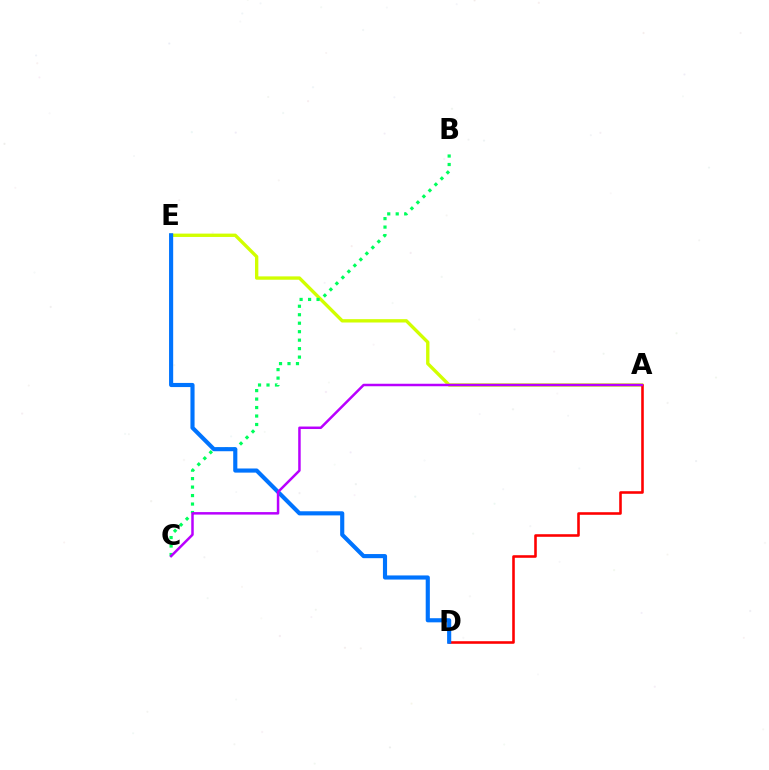{('A', 'E'): [{'color': '#d1ff00', 'line_style': 'solid', 'thickness': 2.41}], ('B', 'C'): [{'color': '#00ff5c', 'line_style': 'dotted', 'thickness': 2.3}], ('A', 'D'): [{'color': '#ff0000', 'line_style': 'solid', 'thickness': 1.86}], ('D', 'E'): [{'color': '#0074ff', 'line_style': 'solid', 'thickness': 2.97}], ('A', 'C'): [{'color': '#b900ff', 'line_style': 'solid', 'thickness': 1.8}]}